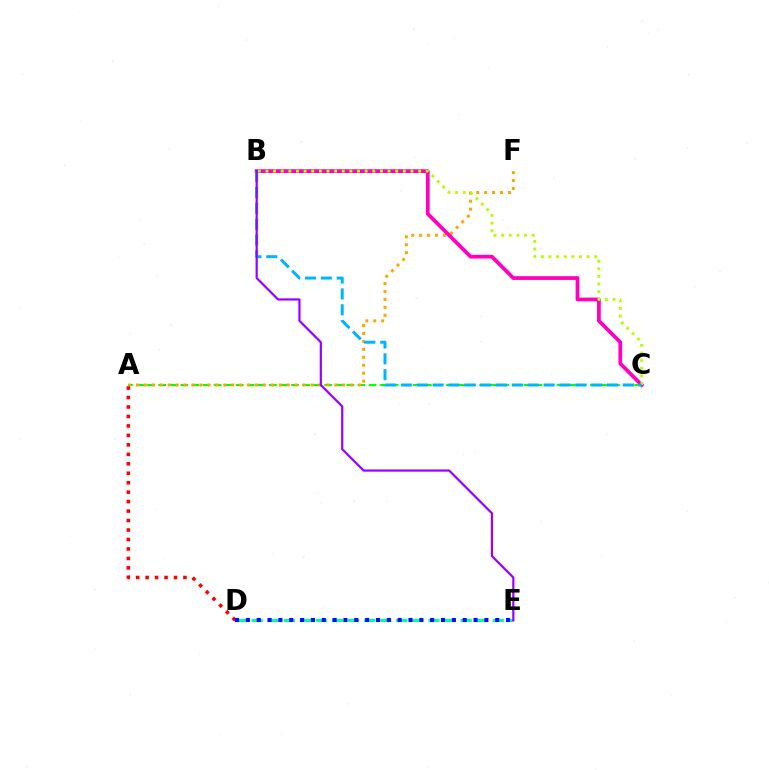{('A', 'C'): [{'color': '#08ff00', 'line_style': 'dashed', 'thickness': 1.5}], ('A', 'F'): [{'color': '#ffa500', 'line_style': 'dotted', 'thickness': 2.16}], ('B', 'C'): [{'color': '#ff00bd', 'line_style': 'solid', 'thickness': 2.71}, {'color': '#b3ff00', 'line_style': 'dotted', 'thickness': 2.07}, {'color': '#00b5ff', 'line_style': 'dashed', 'thickness': 2.15}], ('A', 'D'): [{'color': '#ff0000', 'line_style': 'dotted', 'thickness': 2.57}], ('D', 'E'): [{'color': '#00ff9d', 'line_style': 'dashed', 'thickness': 2.18}, {'color': '#0010ff', 'line_style': 'dotted', 'thickness': 2.95}], ('B', 'E'): [{'color': '#9b00ff', 'line_style': 'solid', 'thickness': 1.59}]}